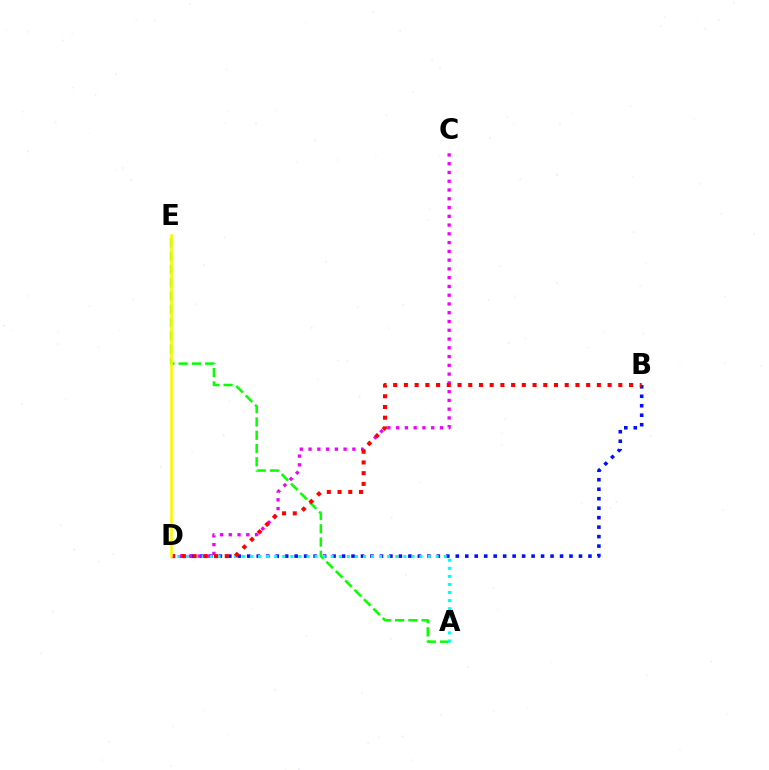{('A', 'E'): [{'color': '#08ff00', 'line_style': 'dashed', 'thickness': 1.8}], ('B', 'D'): [{'color': '#0010ff', 'line_style': 'dotted', 'thickness': 2.57}, {'color': '#ff0000', 'line_style': 'dotted', 'thickness': 2.91}], ('A', 'D'): [{'color': '#00fff6', 'line_style': 'dotted', 'thickness': 2.19}], ('C', 'D'): [{'color': '#ee00ff', 'line_style': 'dotted', 'thickness': 2.38}], ('D', 'E'): [{'color': '#fcf500', 'line_style': 'solid', 'thickness': 1.86}]}